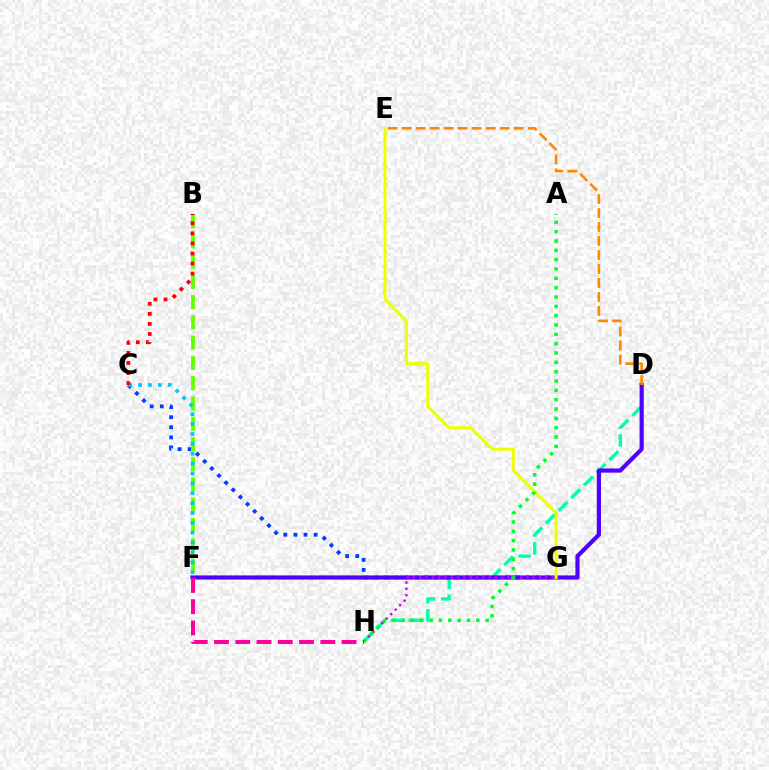{('D', 'H'): [{'color': '#00ffaf', 'line_style': 'dashed', 'thickness': 2.44}], ('C', 'G'): [{'color': '#003fff', 'line_style': 'dotted', 'thickness': 2.74}], ('D', 'F'): [{'color': '#4f00ff', 'line_style': 'solid', 'thickness': 3.0}], ('E', 'G'): [{'color': '#eeff00', 'line_style': 'solid', 'thickness': 2.17}], ('G', 'H'): [{'color': '#d600ff', 'line_style': 'dotted', 'thickness': 1.71}], ('A', 'H'): [{'color': '#00ff27', 'line_style': 'dotted', 'thickness': 2.54}], ('B', 'F'): [{'color': '#66ff00', 'line_style': 'dashed', 'thickness': 2.75}], ('F', 'H'): [{'color': '#ff00a0', 'line_style': 'dashed', 'thickness': 2.89}], ('D', 'E'): [{'color': '#ff8800', 'line_style': 'dashed', 'thickness': 1.9}], ('C', 'F'): [{'color': '#00c7ff', 'line_style': 'dotted', 'thickness': 2.68}], ('B', 'C'): [{'color': '#ff0000', 'line_style': 'dotted', 'thickness': 2.74}]}